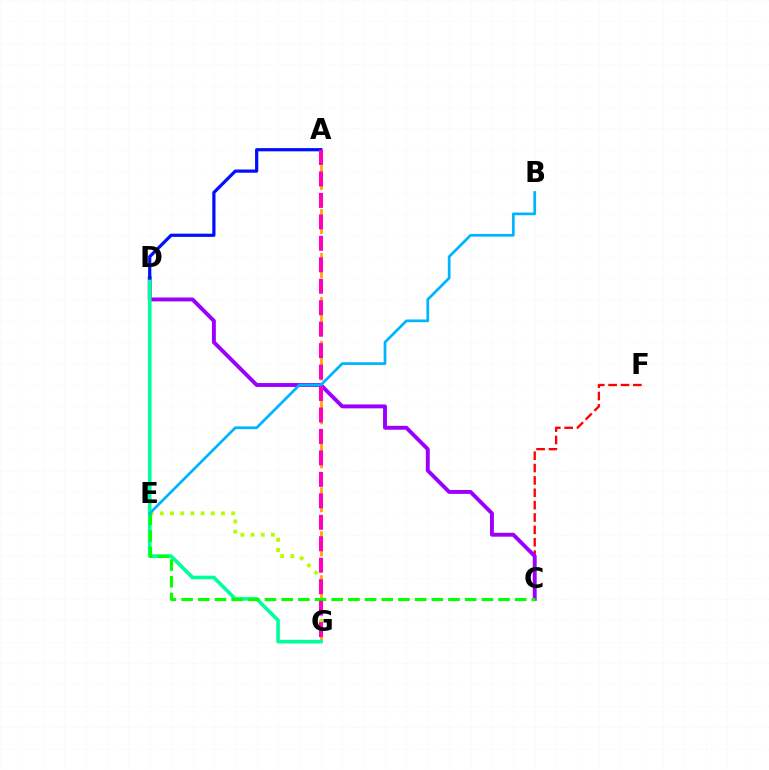{('C', 'F'): [{'color': '#ff0000', 'line_style': 'dashed', 'thickness': 1.68}], ('A', 'G'): [{'color': '#ffa500', 'line_style': 'dashed', 'thickness': 1.99}, {'color': '#ff00bd', 'line_style': 'dashed', 'thickness': 2.92}], ('C', 'D'): [{'color': '#9b00ff', 'line_style': 'solid', 'thickness': 2.81}], ('E', 'G'): [{'color': '#b3ff00', 'line_style': 'dotted', 'thickness': 2.77}], ('D', 'G'): [{'color': '#00ff9d', 'line_style': 'solid', 'thickness': 2.61}], ('A', 'D'): [{'color': '#0010ff', 'line_style': 'solid', 'thickness': 2.32}], ('C', 'E'): [{'color': '#08ff00', 'line_style': 'dashed', 'thickness': 2.27}], ('B', 'E'): [{'color': '#00b5ff', 'line_style': 'solid', 'thickness': 1.96}]}